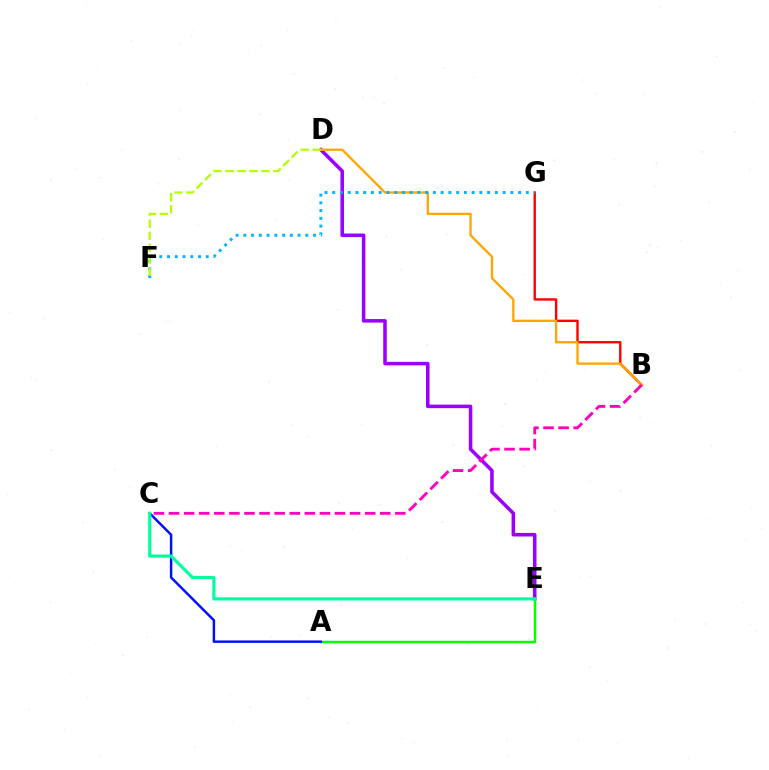{('D', 'E'): [{'color': '#9b00ff', 'line_style': 'solid', 'thickness': 2.55}], ('A', 'E'): [{'color': '#08ff00', 'line_style': 'solid', 'thickness': 1.79}], ('A', 'C'): [{'color': '#0010ff', 'line_style': 'solid', 'thickness': 1.77}], ('B', 'G'): [{'color': '#ff0000', 'line_style': 'solid', 'thickness': 1.72}], ('B', 'D'): [{'color': '#ffa500', 'line_style': 'solid', 'thickness': 1.66}], ('F', 'G'): [{'color': '#00b5ff', 'line_style': 'dotted', 'thickness': 2.1}], ('B', 'C'): [{'color': '#ff00bd', 'line_style': 'dashed', 'thickness': 2.05}], ('D', 'F'): [{'color': '#b3ff00', 'line_style': 'dashed', 'thickness': 1.63}], ('C', 'E'): [{'color': '#00ff9d', 'line_style': 'solid', 'thickness': 2.26}]}